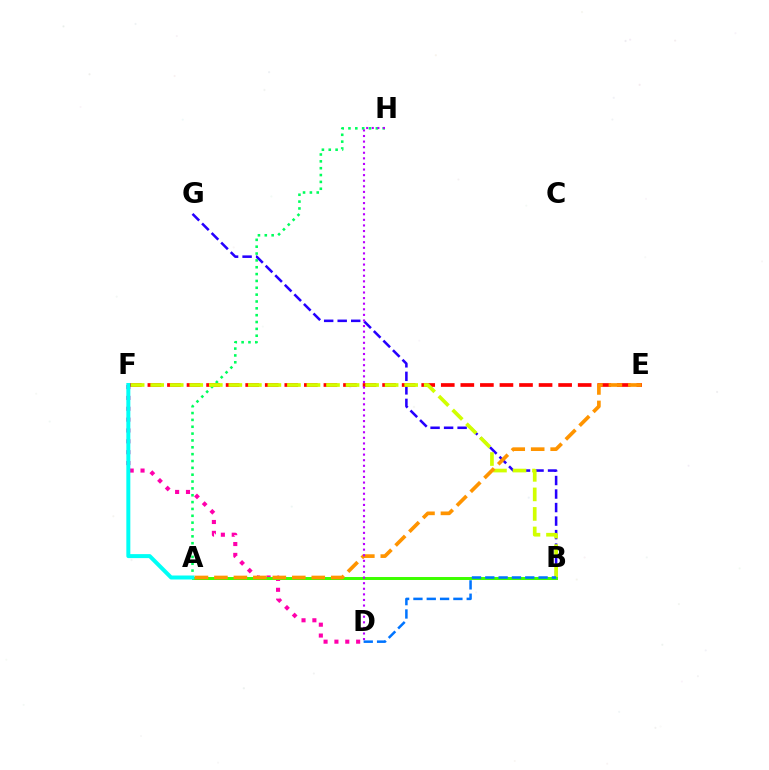{('B', 'G'): [{'color': '#2500ff', 'line_style': 'dashed', 'thickness': 1.84}], ('D', 'F'): [{'color': '#ff00ac', 'line_style': 'dotted', 'thickness': 2.95}], ('E', 'F'): [{'color': '#ff0000', 'line_style': 'dashed', 'thickness': 2.66}], ('A', 'H'): [{'color': '#00ff5c', 'line_style': 'dotted', 'thickness': 1.86}], ('B', 'F'): [{'color': '#d1ff00', 'line_style': 'dashed', 'thickness': 2.65}], ('A', 'B'): [{'color': '#3dff00', 'line_style': 'solid', 'thickness': 2.14}], ('A', 'F'): [{'color': '#00fff6', 'line_style': 'solid', 'thickness': 2.87}], ('A', 'E'): [{'color': '#ff9400', 'line_style': 'dashed', 'thickness': 2.64}], ('D', 'H'): [{'color': '#b900ff', 'line_style': 'dotted', 'thickness': 1.52}], ('B', 'D'): [{'color': '#0074ff', 'line_style': 'dashed', 'thickness': 1.81}]}